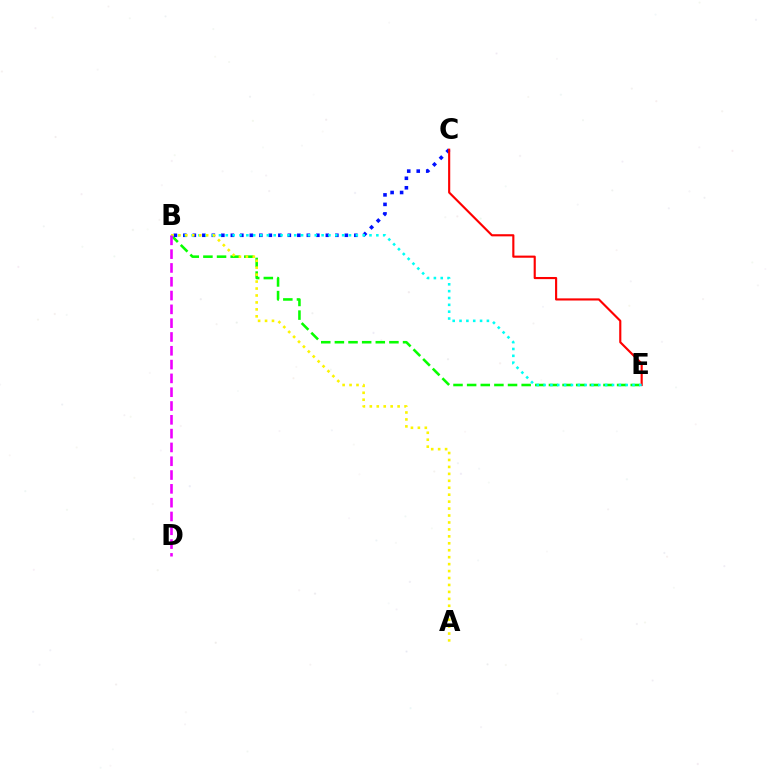{('B', 'E'): [{'color': '#08ff00', 'line_style': 'dashed', 'thickness': 1.85}, {'color': '#00fff6', 'line_style': 'dotted', 'thickness': 1.86}], ('B', 'C'): [{'color': '#0010ff', 'line_style': 'dotted', 'thickness': 2.58}], ('C', 'E'): [{'color': '#ff0000', 'line_style': 'solid', 'thickness': 1.54}], ('A', 'B'): [{'color': '#fcf500', 'line_style': 'dotted', 'thickness': 1.89}], ('B', 'D'): [{'color': '#ee00ff', 'line_style': 'dashed', 'thickness': 1.88}]}